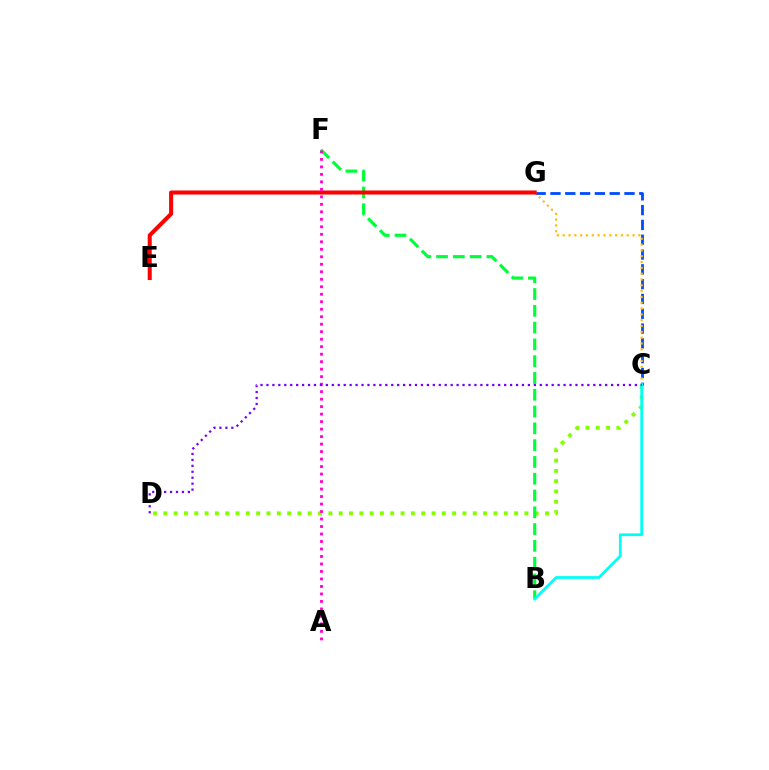{('C', 'D'): [{'color': '#84ff00', 'line_style': 'dotted', 'thickness': 2.8}, {'color': '#7200ff', 'line_style': 'dotted', 'thickness': 1.61}], ('C', 'G'): [{'color': '#004bff', 'line_style': 'dashed', 'thickness': 2.01}, {'color': '#ffbd00', 'line_style': 'dotted', 'thickness': 1.58}], ('B', 'F'): [{'color': '#00ff39', 'line_style': 'dashed', 'thickness': 2.28}], ('E', 'G'): [{'color': '#ff0000', 'line_style': 'solid', 'thickness': 2.9}], ('A', 'F'): [{'color': '#ff00cf', 'line_style': 'dotted', 'thickness': 2.04}], ('B', 'C'): [{'color': '#00fff6', 'line_style': 'solid', 'thickness': 1.97}]}